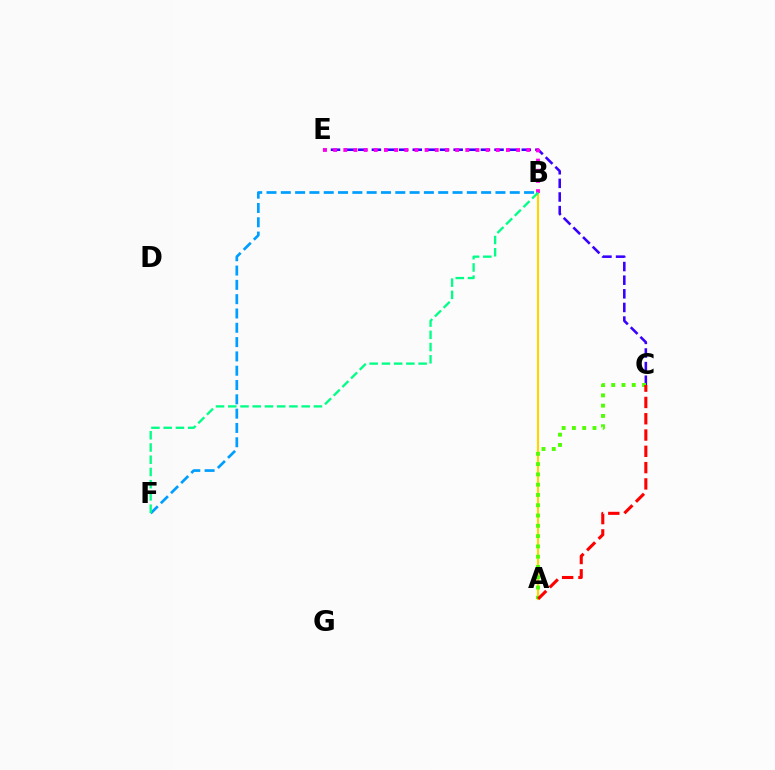{('A', 'B'): [{'color': '#ffd500', 'line_style': 'solid', 'thickness': 1.54}], ('B', 'F'): [{'color': '#009eff', 'line_style': 'dashed', 'thickness': 1.94}, {'color': '#00ff86', 'line_style': 'dashed', 'thickness': 1.66}], ('C', 'E'): [{'color': '#3700ff', 'line_style': 'dashed', 'thickness': 1.85}], ('B', 'E'): [{'color': '#ff00ed', 'line_style': 'dotted', 'thickness': 2.76}], ('A', 'C'): [{'color': '#4fff00', 'line_style': 'dotted', 'thickness': 2.79}, {'color': '#ff0000', 'line_style': 'dashed', 'thickness': 2.21}]}